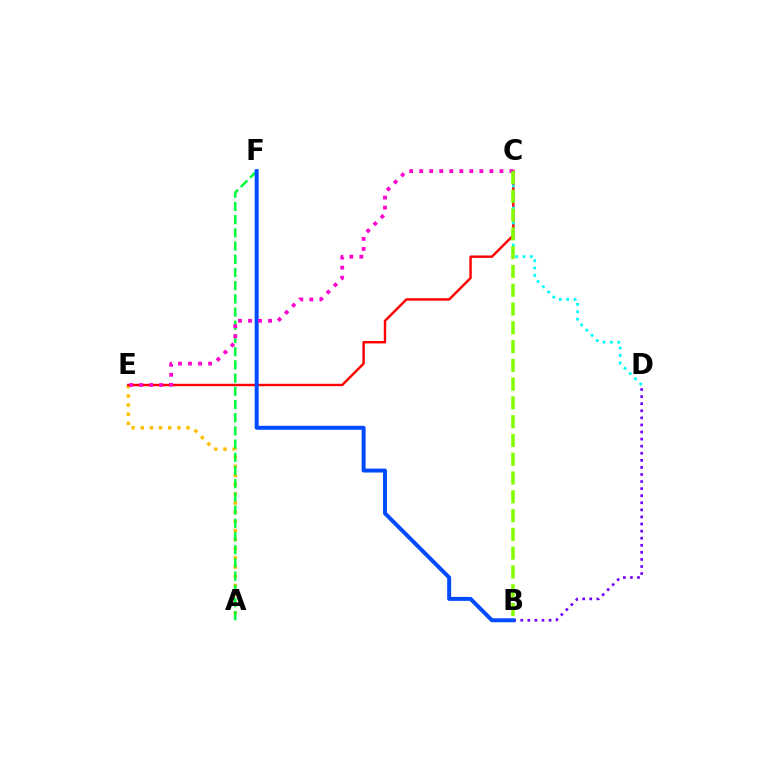{('A', 'E'): [{'color': '#ffbd00', 'line_style': 'dotted', 'thickness': 2.49}], ('A', 'F'): [{'color': '#00ff39', 'line_style': 'dashed', 'thickness': 1.79}], ('C', 'E'): [{'color': '#ff0000', 'line_style': 'solid', 'thickness': 1.74}, {'color': '#ff00cf', 'line_style': 'dotted', 'thickness': 2.72}], ('B', 'D'): [{'color': '#7200ff', 'line_style': 'dotted', 'thickness': 1.92}], ('B', 'F'): [{'color': '#004bff', 'line_style': 'solid', 'thickness': 2.85}], ('C', 'D'): [{'color': '#00fff6', 'line_style': 'dotted', 'thickness': 2.01}], ('B', 'C'): [{'color': '#84ff00', 'line_style': 'dashed', 'thickness': 2.55}]}